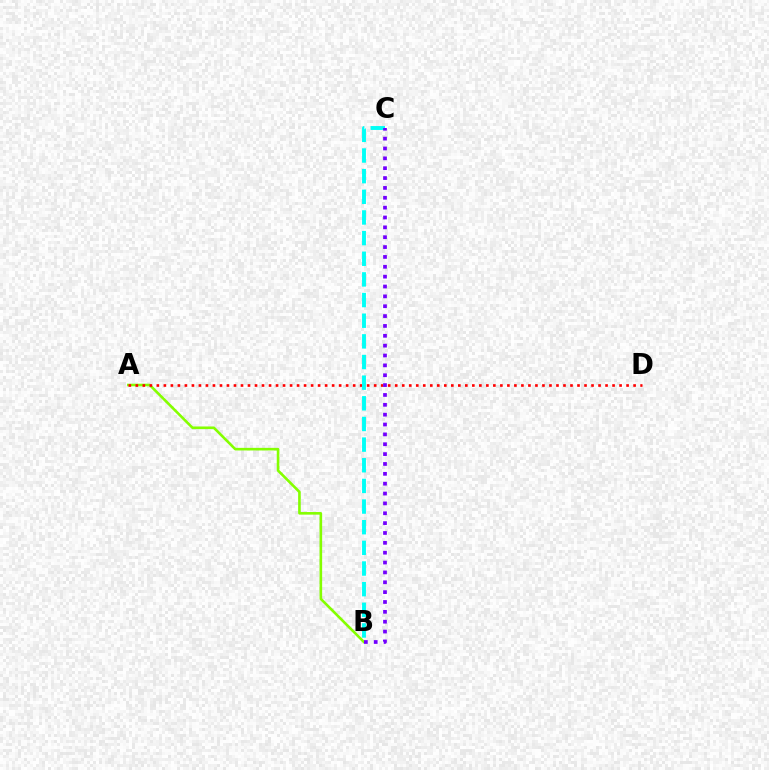{('A', 'B'): [{'color': '#84ff00', 'line_style': 'solid', 'thickness': 1.88}], ('A', 'D'): [{'color': '#ff0000', 'line_style': 'dotted', 'thickness': 1.9}], ('B', 'C'): [{'color': '#00fff6', 'line_style': 'dashed', 'thickness': 2.81}, {'color': '#7200ff', 'line_style': 'dotted', 'thickness': 2.68}]}